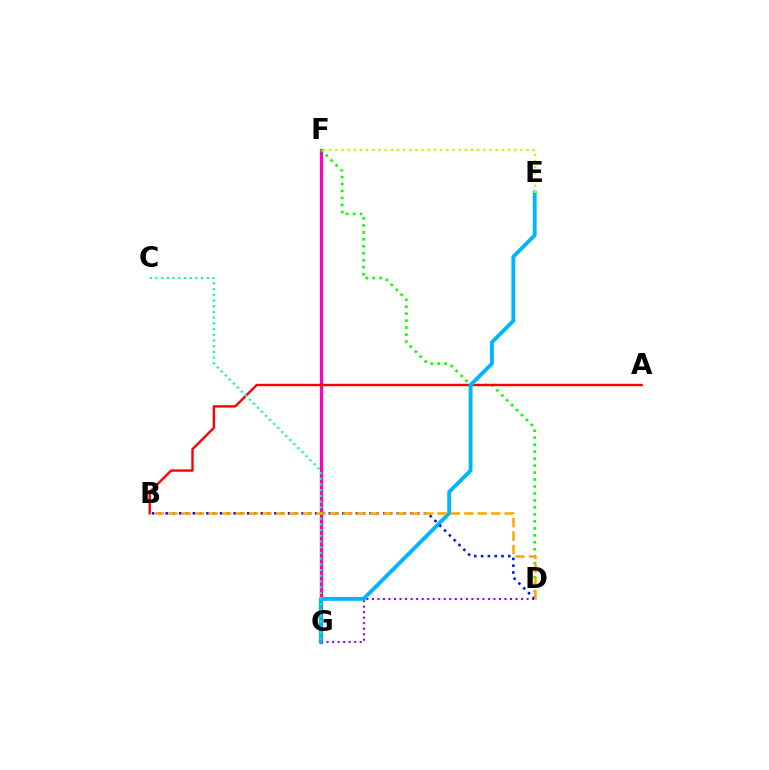{('D', 'G'): [{'color': '#9b00ff', 'line_style': 'dotted', 'thickness': 1.5}], ('F', 'G'): [{'color': '#ff00bd', 'line_style': 'solid', 'thickness': 2.35}], ('D', 'F'): [{'color': '#08ff00', 'line_style': 'dotted', 'thickness': 1.89}], ('A', 'B'): [{'color': '#ff0000', 'line_style': 'solid', 'thickness': 1.72}], ('E', 'G'): [{'color': '#00b5ff', 'line_style': 'solid', 'thickness': 2.77}], ('E', 'F'): [{'color': '#b3ff00', 'line_style': 'dotted', 'thickness': 1.68}], ('B', 'D'): [{'color': '#0010ff', 'line_style': 'dotted', 'thickness': 1.85}, {'color': '#ffa500', 'line_style': 'dashed', 'thickness': 1.83}], ('C', 'G'): [{'color': '#00ff9d', 'line_style': 'dotted', 'thickness': 1.55}]}